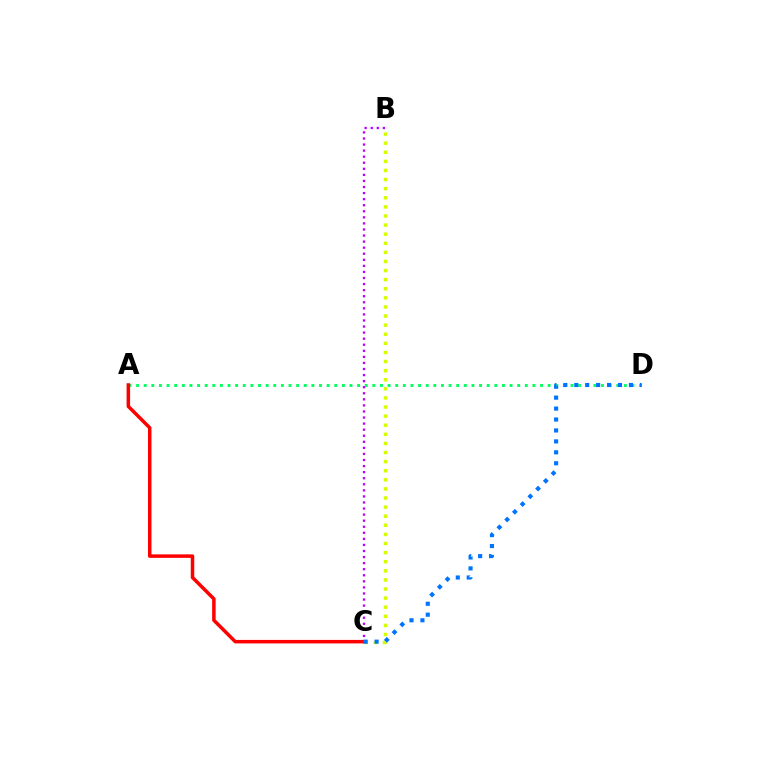{('A', 'D'): [{'color': '#00ff5c', 'line_style': 'dotted', 'thickness': 2.07}], ('A', 'C'): [{'color': '#ff0000', 'line_style': 'solid', 'thickness': 2.52}], ('B', 'C'): [{'color': '#d1ff00', 'line_style': 'dotted', 'thickness': 2.47}, {'color': '#b900ff', 'line_style': 'dotted', 'thickness': 1.65}], ('C', 'D'): [{'color': '#0074ff', 'line_style': 'dotted', 'thickness': 2.97}]}